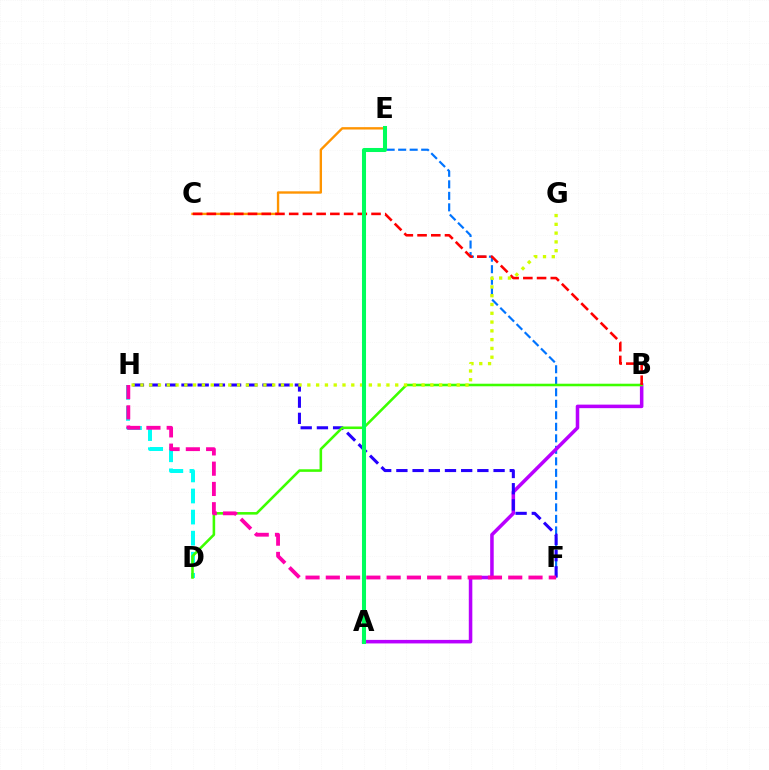{('D', 'H'): [{'color': '#00fff6', 'line_style': 'dashed', 'thickness': 2.86}], ('C', 'E'): [{'color': '#ff9400', 'line_style': 'solid', 'thickness': 1.7}], ('E', 'F'): [{'color': '#0074ff', 'line_style': 'dashed', 'thickness': 1.56}], ('A', 'B'): [{'color': '#b900ff', 'line_style': 'solid', 'thickness': 2.54}], ('F', 'H'): [{'color': '#2500ff', 'line_style': 'dashed', 'thickness': 2.2}, {'color': '#ff00ac', 'line_style': 'dashed', 'thickness': 2.75}], ('B', 'D'): [{'color': '#3dff00', 'line_style': 'solid', 'thickness': 1.85}], ('B', 'C'): [{'color': '#ff0000', 'line_style': 'dashed', 'thickness': 1.86}], ('G', 'H'): [{'color': '#d1ff00', 'line_style': 'dotted', 'thickness': 2.39}], ('A', 'E'): [{'color': '#00ff5c', 'line_style': 'solid', 'thickness': 2.91}]}